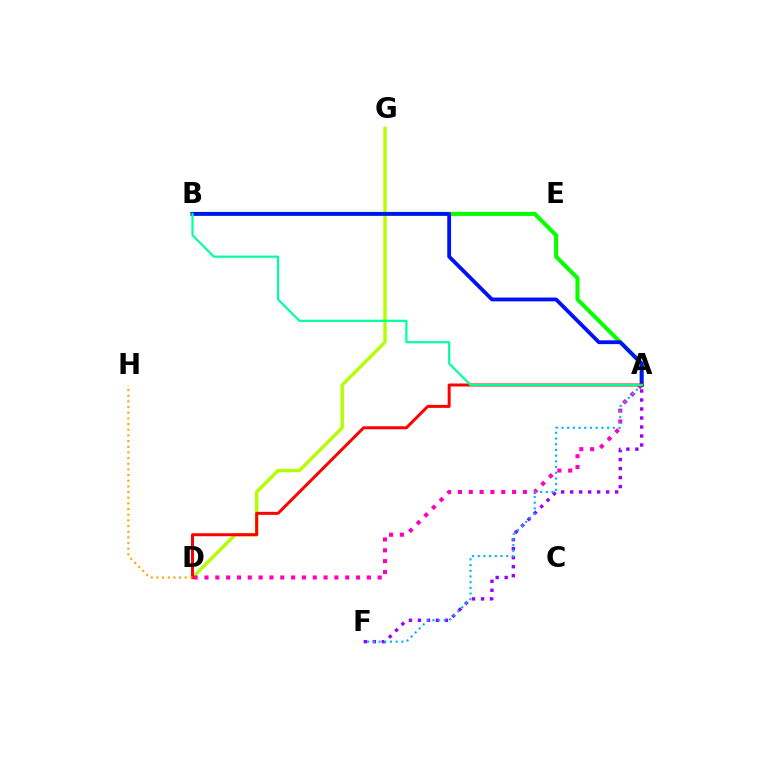{('D', 'G'): [{'color': '#b3ff00', 'line_style': 'solid', 'thickness': 2.45}], ('A', 'B'): [{'color': '#08ff00', 'line_style': 'solid', 'thickness': 2.93}, {'color': '#0010ff', 'line_style': 'solid', 'thickness': 2.73}, {'color': '#00ff9d', 'line_style': 'solid', 'thickness': 1.57}], ('A', 'F'): [{'color': '#9b00ff', 'line_style': 'dotted', 'thickness': 2.44}, {'color': '#00b5ff', 'line_style': 'dotted', 'thickness': 1.55}], ('A', 'D'): [{'color': '#ff00bd', 'line_style': 'dotted', 'thickness': 2.94}, {'color': '#ff0000', 'line_style': 'solid', 'thickness': 2.15}], ('D', 'H'): [{'color': '#ffa500', 'line_style': 'dotted', 'thickness': 1.54}]}